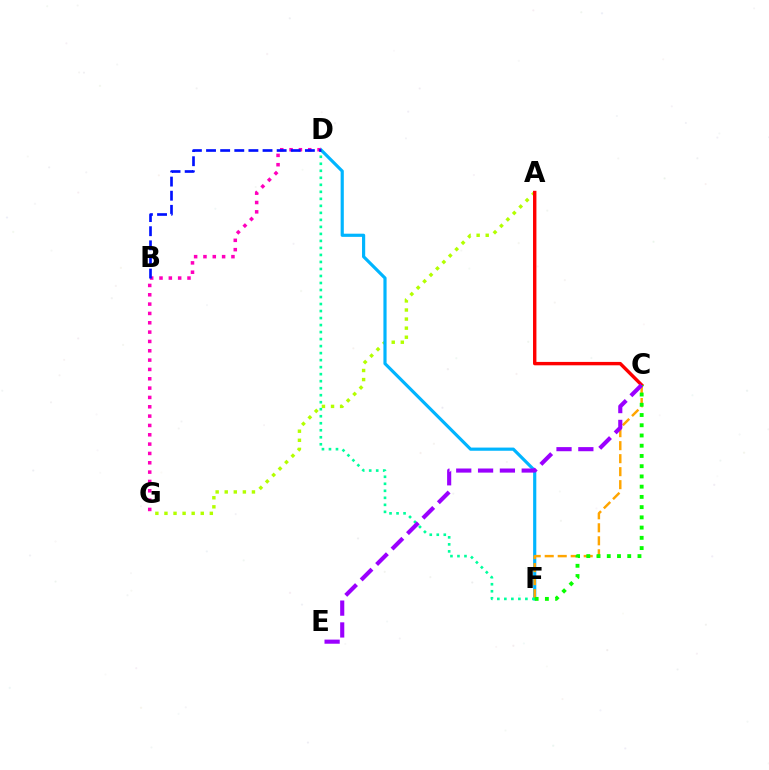{('A', 'G'): [{'color': '#b3ff00', 'line_style': 'dotted', 'thickness': 2.47}], ('D', 'F'): [{'color': '#00b5ff', 'line_style': 'solid', 'thickness': 2.28}, {'color': '#00ff9d', 'line_style': 'dotted', 'thickness': 1.91}], ('C', 'F'): [{'color': '#ffa500', 'line_style': 'dashed', 'thickness': 1.77}, {'color': '#08ff00', 'line_style': 'dotted', 'thickness': 2.78}], ('A', 'C'): [{'color': '#ff0000', 'line_style': 'solid', 'thickness': 2.45}], ('D', 'G'): [{'color': '#ff00bd', 'line_style': 'dotted', 'thickness': 2.54}], ('B', 'D'): [{'color': '#0010ff', 'line_style': 'dashed', 'thickness': 1.92}], ('C', 'E'): [{'color': '#9b00ff', 'line_style': 'dashed', 'thickness': 2.97}]}